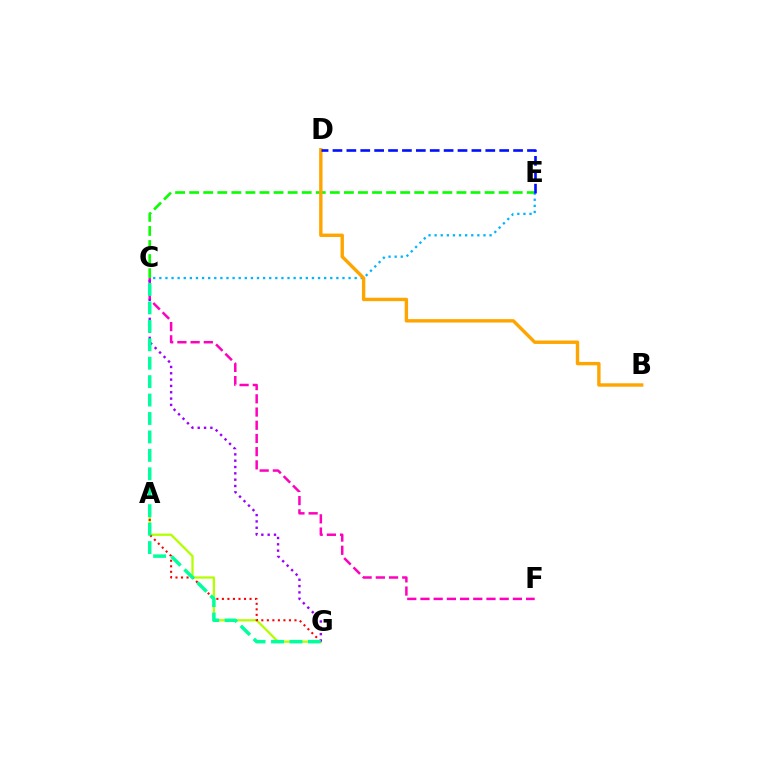{('C', 'E'): [{'color': '#08ff00', 'line_style': 'dashed', 'thickness': 1.91}, {'color': '#00b5ff', 'line_style': 'dotted', 'thickness': 1.66}], ('C', 'F'): [{'color': '#ff00bd', 'line_style': 'dashed', 'thickness': 1.79}], ('A', 'G'): [{'color': '#b3ff00', 'line_style': 'solid', 'thickness': 1.64}, {'color': '#ff0000', 'line_style': 'dotted', 'thickness': 1.5}], ('C', 'G'): [{'color': '#9b00ff', 'line_style': 'dotted', 'thickness': 1.72}, {'color': '#00ff9d', 'line_style': 'dashed', 'thickness': 2.5}], ('B', 'D'): [{'color': '#ffa500', 'line_style': 'solid', 'thickness': 2.45}], ('D', 'E'): [{'color': '#0010ff', 'line_style': 'dashed', 'thickness': 1.89}]}